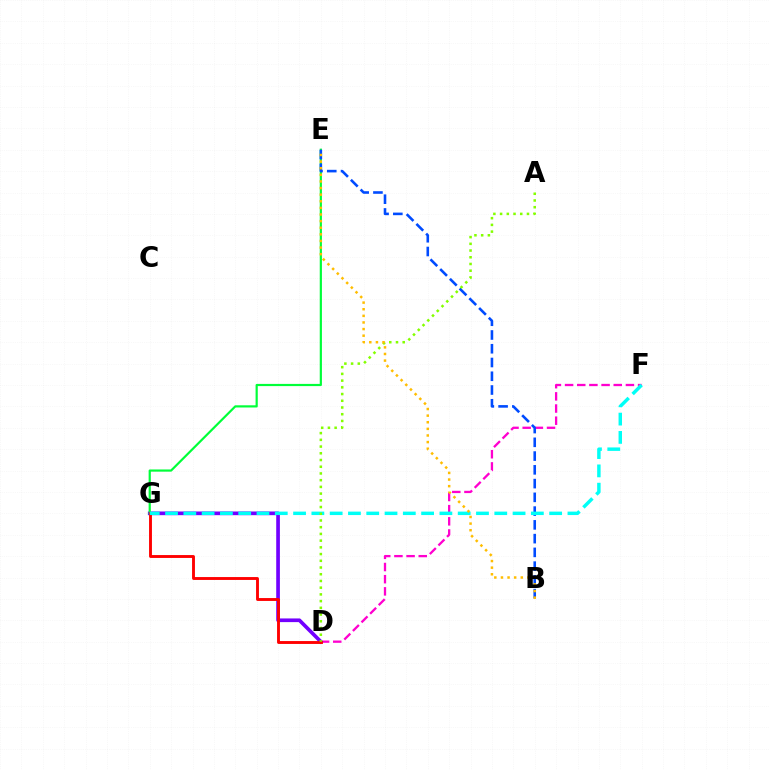{('D', 'F'): [{'color': '#ff00cf', 'line_style': 'dashed', 'thickness': 1.65}], ('D', 'G'): [{'color': '#7200ff', 'line_style': 'solid', 'thickness': 2.65}, {'color': '#ff0000', 'line_style': 'solid', 'thickness': 2.07}], ('E', 'G'): [{'color': '#00ff39', 'line_style': 'solid', 'thickness': 1.58}], ('B', 'E'): [{'color': '#004bff', 'line_style': 'dashed', 'thickness': 1.87}, {'color': '#ffbd00', 'line_style': 'dotted', 'thickness': 1.8}], ('F', 'G'): [{'color': '#00fff6', 'line_style': 'dashed', 'thickness': 2.48}], ('A', 'D'): [{'color': '#84ff00', 'line_style': 'dotted', 'thickness': 1.83}]}